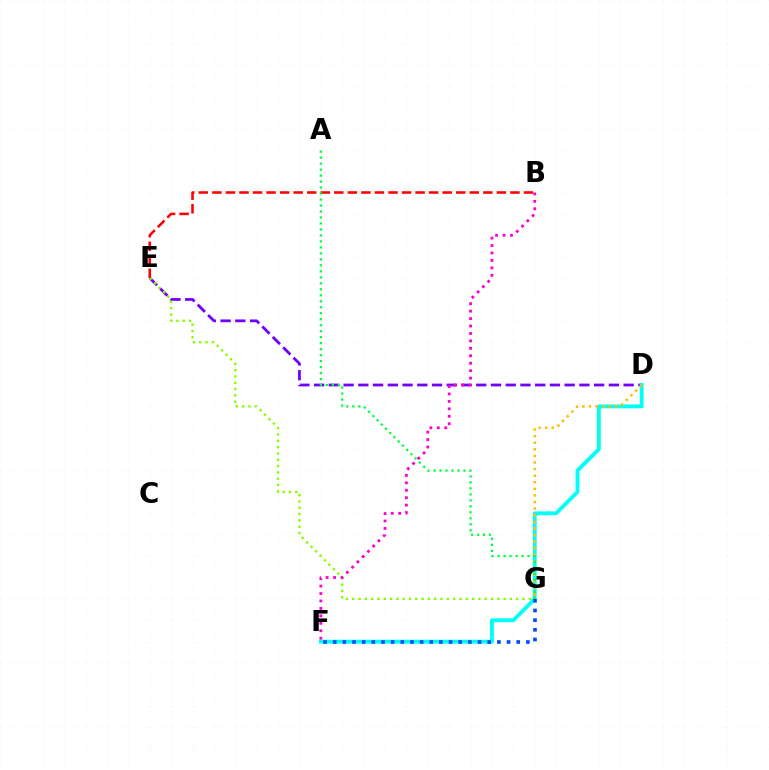{('D', 'E'): [{'color': '#7200ff', 'line_style': 'dashed', 'thickness': 2.0}], ('E', 'G'): [{'color': '#84ff00', 'line_style': 'dotted', 'thickness': 1.71}], ('B', 'E'): [{'color': '#ff0000', 'line_style': 'dashed', 'thickness': 1.84}], ('D', 'F'): [{'color': '#00fff6', 'line_style': 'solid', 'thickness': 2.78}], ('D', 'G'): [{'color': '#ffbd00', 'line_style': 'dotted', 'thickness': 1.79}], ('B', 'F'): [{'color': '#ff00cf', 'line_style': 'dotted', 'thickness': 2.02}], ('F', 'G'): [{'color': '#004bff', 'line_style': 'dotted', 'thickness': 2.62}], ('A', 'G'): [{'color': '#00ff39', 'line_style': 'dotted', 'thickness': 1.63}]}